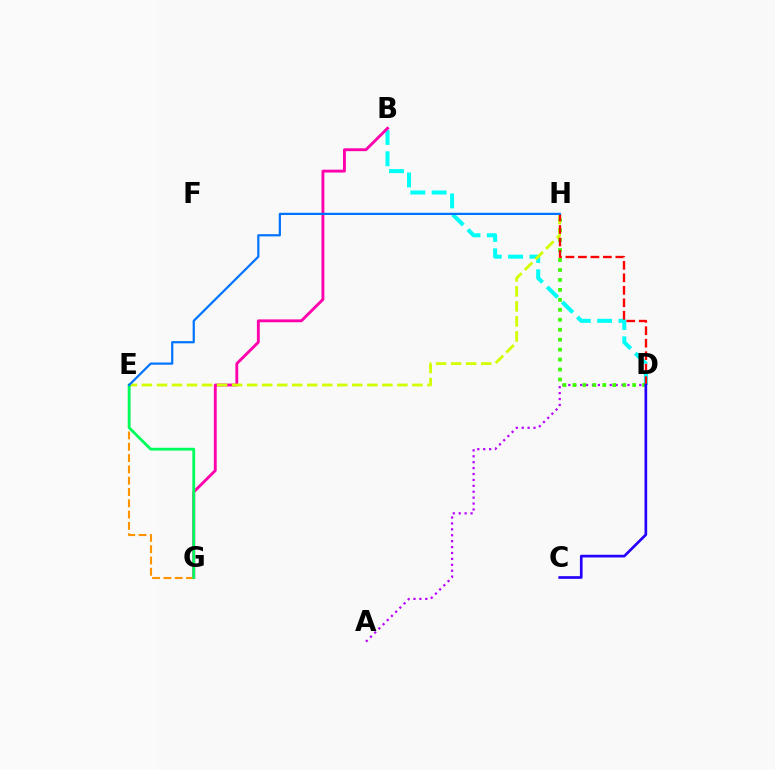{('B', 'D'): [{'color': '#00fff6', 'line_style': 'dashed', 'thickness': 2.9}], ('B', 'G'): [{'color': '#ff00ac', 'line_style': 'solid', 'thickness': 2.06}], ('A', 'D'): [{'color': '#b900ff', 'line_style': 'dotted', 'thickness': 1.61}], ('E', 'G'): [{'color': '#ff9400', 'line_style': 'dashed', 'thickness': 1.54}, {'color': '#00ff5c', 'line_style': 'solid', 'thickness': 2.04}], ('D', 'H'): [{'color': '#3dff00', 'line_style': 'dotted', 'thickness': 2.71}, {'color': '#ff0000', 'line_style': 'dashed', 'thickness': 1.7}], ('E', 'H'): [{'color': '#d1ff00', 'line_style': 'dashed', 'thickness': 2.04}, {'color': '#0074ff', 'line_style': 'solid', 'thickness': 1.6}], ('C', 'D'): [{'color': '#2500ff', 'line_style': 'solid', 'thickness': 1.93}]}